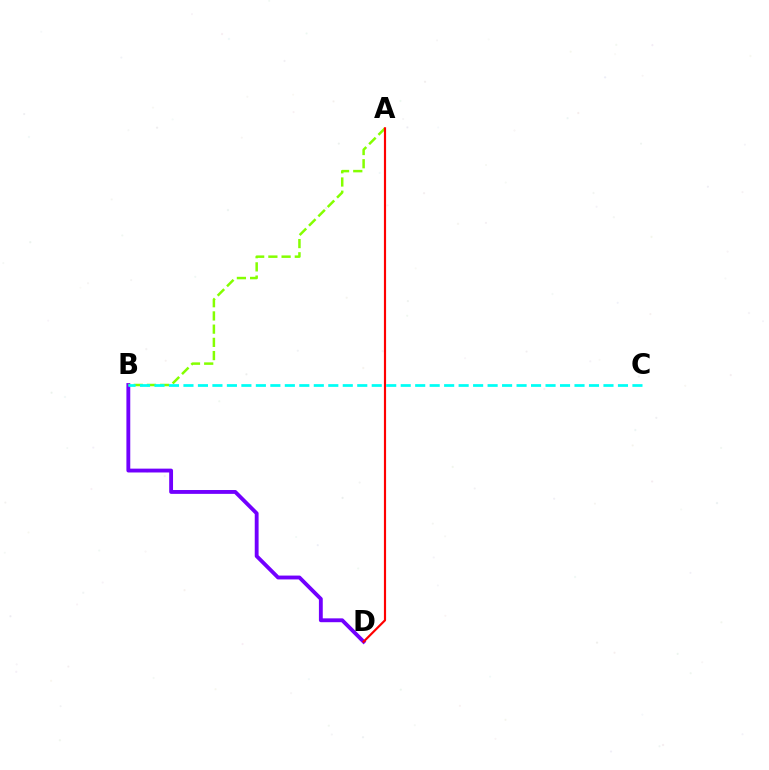{('B', 'D'): [{'color': '#7200ff', 'line_style': 'solid', 'thickness': 2.77}], ('A', 'B'): [{'color': '#84ff00', 'line_style': 'dashed', 'thickness': 1.8}], ('A', 'D'): [{'color': '#ff0000', 'line_style': 'solid', 'thickness': 1.56}], ('B', 'C'): [{'color': '#00fff6', 'line_style': 'dashed', 'thickness': 1.97}]}